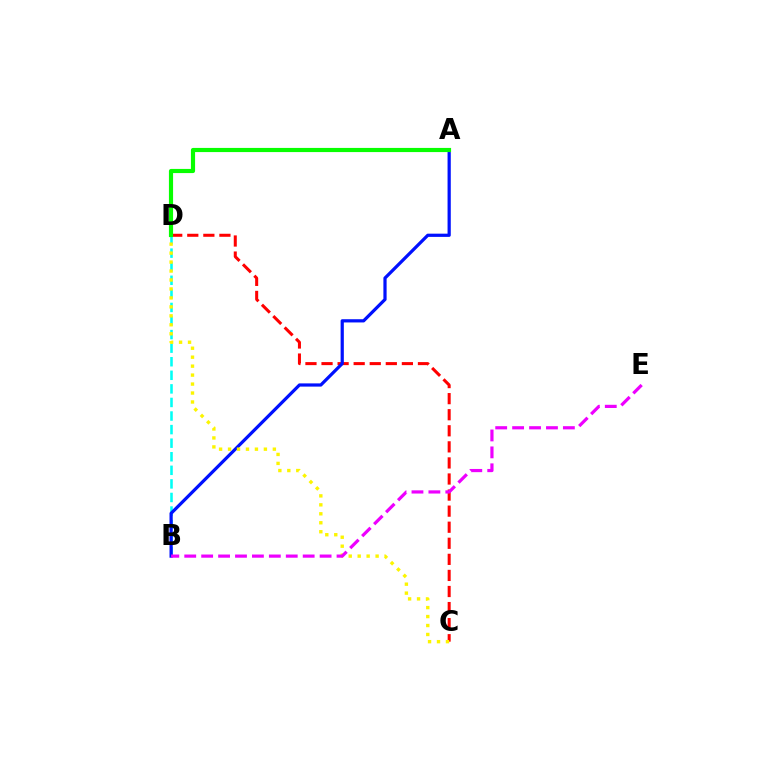{('B', 'D'): [{'color': '#00fff6', 'line_style': 'dashed', 'thickness': 1.84}], ('C', 'D'): [{'color': '#ff0000', 'line_style': 'dashed', 'thickness': 2.18}, {'color': '#fcf500', 'line_style': 'dotted', 'thickness': 2.43}], ('A', 'B'): [{'color': '#0010ff', 'line_style': 'solid', 'thickness': 2.32}], ('B', 'E'): [{'color': '#ee00ff', 'line_style': 'dashed', 'thickness': 2.3}], ('A', 'D'): [{'color': '#08ff00', 'line_style': 'solid', 'thickness': 2.99}]}